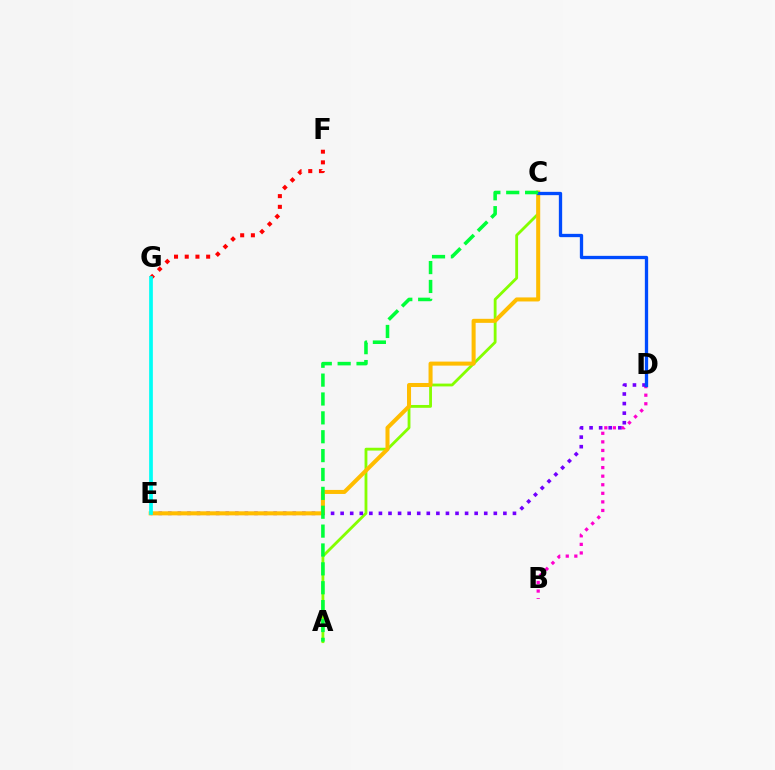{('F', 'G'): [{'color': '#ff0000', 'line_style': 'dotted', 'thickness': 2.91}], ('B', 'D'): [{'color': '#ff00cf', 'line_style': 'dotted', 'thickness': 2.33}], ('A', 'C'): [{'color': '#84ff00', 'line_style': 'solid', 'thickness': 2.03}, {'color': '#00ff39', 'line_style': 'dashed', 'thickness': 2.56}], ('D', 'E'): [{'color': '#7200ff', 'line_style': 'dotted', 'thickness': 2.6}], ('C', 'E'): [{'color': '#ffbd00', 'line_style': 'solid', 'thickness': 2.9}], ('C', 'D'): [{'color': '#004bff', 'line_style': 'solid', 'thickness': 2.38}], ('E', 'G'): [{'color': '#00fff6', 'line_style': 'solid', 'thickness': 2.67}]}